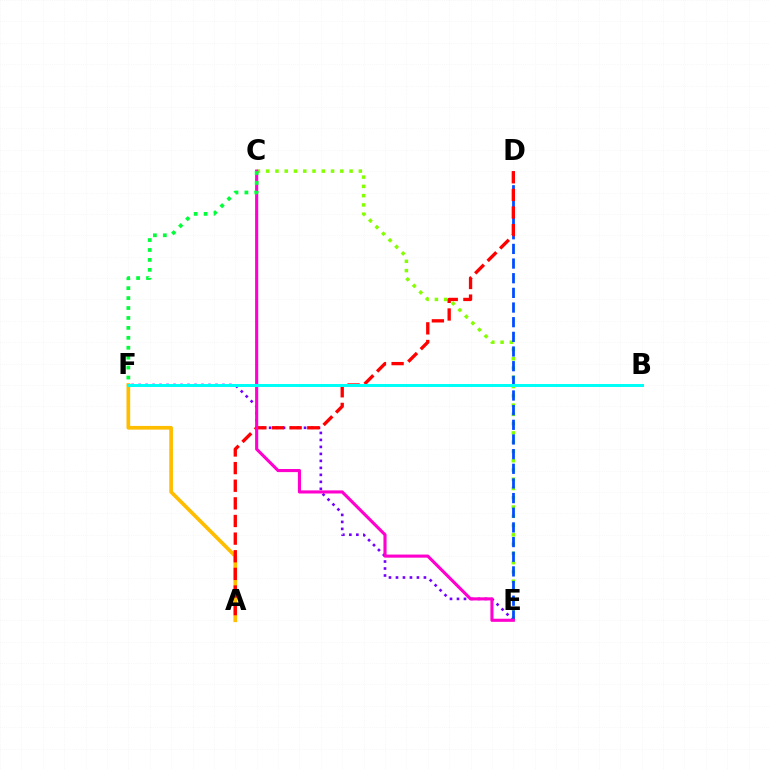{('C', 'E'): [{'color': '#84ff00', 'line_style': 'dotted', 'thickness': 2.52}, {'color': '#ff00cf', 'line_style': 'solid', 'thickness': 2.24}], ('E', 'F'): [{'color': '#7200ff', 'line_style': 'dotted', 'thickness': 1.9}], ('A', 'F'): [{'color': '#ffbd00', 'line_style': 'solid', 'thickness': 2.66}], ('D', 'E'): [{'color': '#004bff', 'line_style': 'dashed', 'thickness': 1.99}], ('A', 'D'): [{'color': '#ff0000', 'line_style': 'dashed', 'thickness': 2.4}], ('B', 'F'): [{'color': '#00fff6', 'line_style': 'solid', 'thickness': 2.16}], ('C', 'F'): [{'color': '#00ff39', 'line_style': 'dotted', 'thickness': 2.7}]}